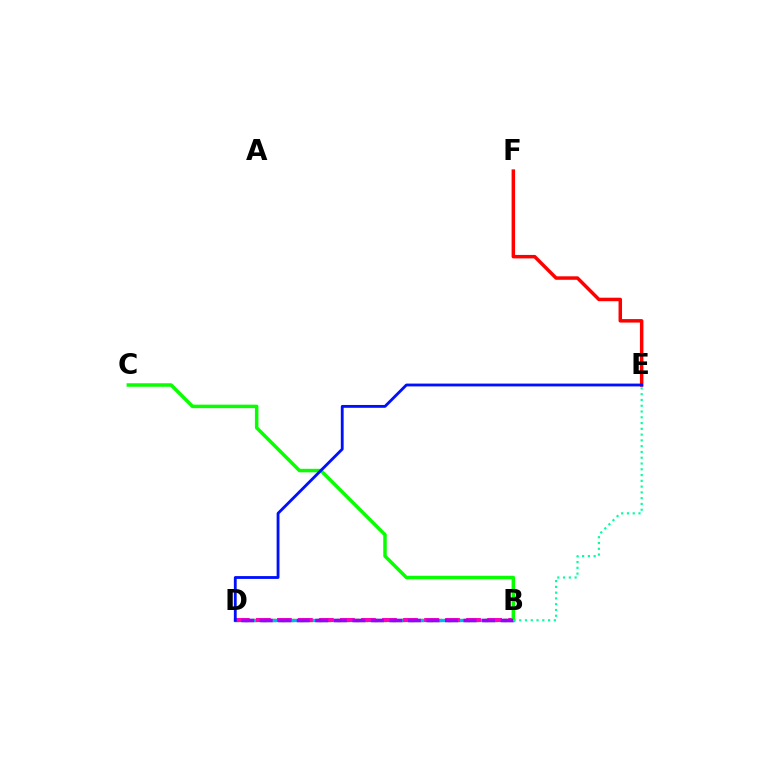{('B', 'D'): [{'color': '#b3ff00', 'line_style': 'dotted', 'thickness': 1.64}, {'color': '#ffa500', 'line_style': 'dotted', 'thickness': 2.51}, {'color': '#00b5ff', 'line_style': 'solid', 'thickness': 2.37}, {'color': '#ff00bd', 'line_style': 'dashed', 'thickness': 2.86}, {'color': '#9b00ff', 'line_style': 'dashed', 'thickness': 2.52}], ('E', 'F'): [{'color': '#ff0000', 'line_style': 'solid', 'thickness': 2.5}], ('B', 'C'): [{'color': '#08ff00', 'line_style': 'solid', 'thickness': 2.52}], ('B', 'E'): [{'color': '#00ff9d', 'line_style': 'dotted', 'thickness': 1.57}], ('D', 'E'): [{'color': '#0010ff', 'line_style': 'solid', 'thickness': 2.04}]}